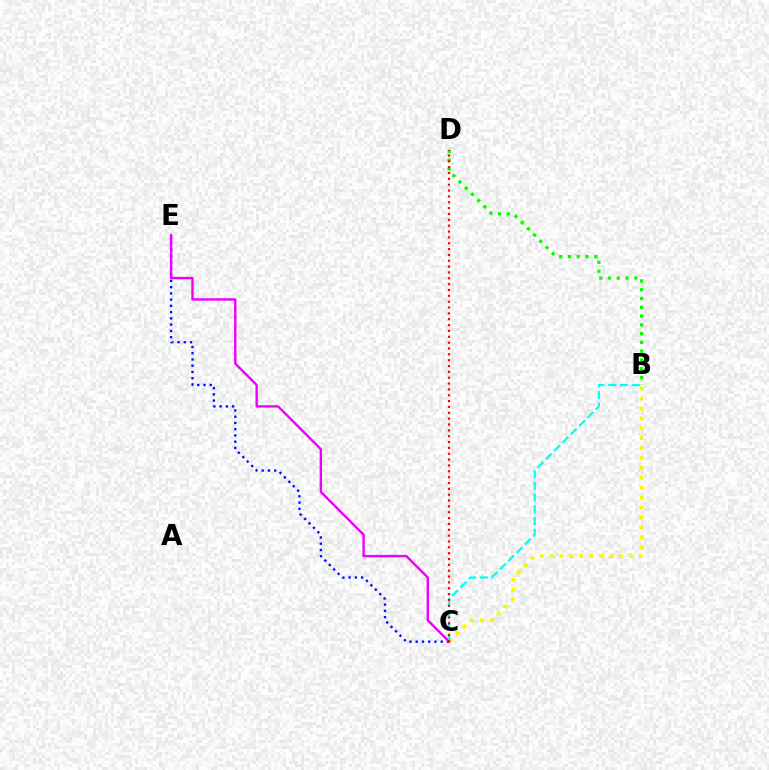{('C', 'E'): [{'color': '#0010ff', 'line_style': 'dotted', 'thickness': 1.7}, {'color': '#ee00ff', 'line_style': 'solid', 'thickness': 1.73}], ('B', 'C'): [{'color': '#fcf500', 'line_style': 'dotted', 'thickness': 2.69}, {'color': '#00fff6', 'line_style': 'dashed', 'thickness': 1.6}], ('B', 'D'): [{'color': '#08ff00', 'line_style': 'dotted', 'thickness': 2.38}], ('C', 'D'): [{'color': '#ff0000', 'line_style': 'dotted', 'thickness': 1.59}]}